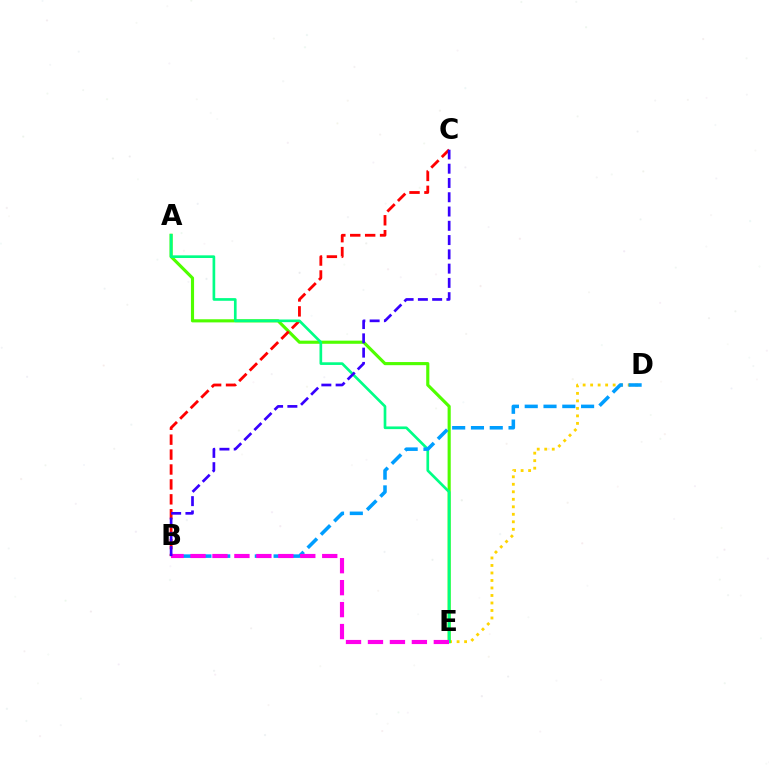{('D', 'E'): [{'color': '#ffd500', 'line_style': 'dotted', 'thickness': 2.04}], ('A', 'E'): [{'color': '#4fff00', 'line_style': 'solid', 'thickness': 2.25}, {'color': '#00ff86', 'line_style': 'solid', 'thickness': 1.92}], ('B', 'C'): [{'color': '#ff0000', 'line_style': 'dashed', 'thickness': 2.03}, {'color': '#3700ff', 'line_style': 'dashed', 'thickness': 1.94}], ('B', 'D'): [{'color': '#009eff', 'line_style': 'dashed', 'thickness': 2.55}], ('B', 'E'): [{'color': '#ff00ed', 'line_style': 'dashed', 'thickness': 2.98}]}